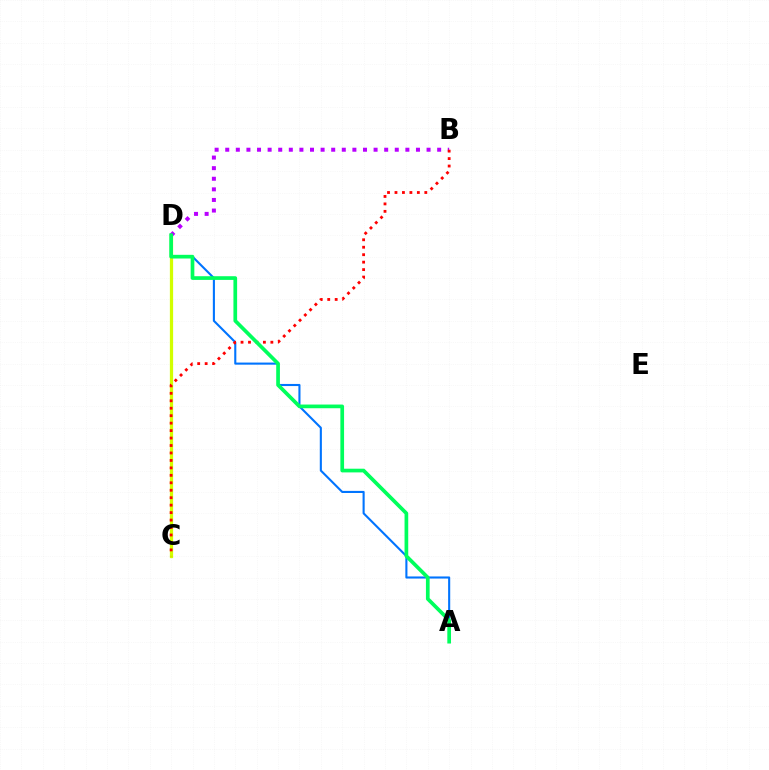{('C', 'D'): [{'color': '#d1ff00', 'line_style': 'solid', 'thickness': 2.34}], ('A', 'D'): [{'color': '#0074ff', 'line_style': 'solid', 'thickness': 1.51}, {'color': '#00ff5c', 'line_style': 'solid', 'thickness': 2.66}], ('B', 'D'): [{'color': '#b900ff', 'line_style': 'dotted', 'thickness': 2.88}], ('B', 'C'): [{'color': '#ff0000', 'line_style': 'dotted', 'thickness': 2.03}]}